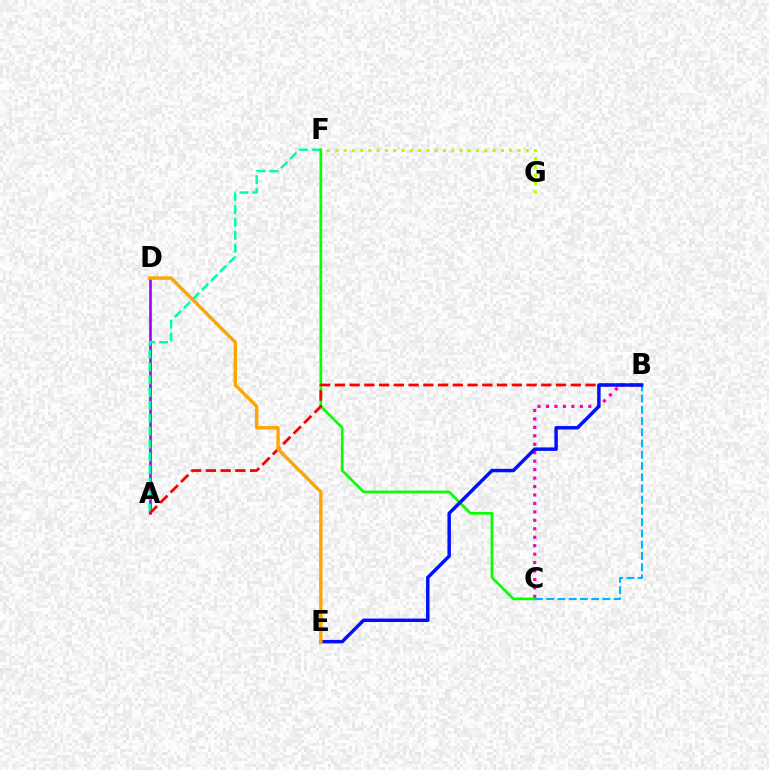{('B', 'C'): [{'color': '#ff00bd', 'line_style': 'dotted', 'thickness': 2.3}, {'color': '#00b5ff', 'line_style': 'dashed', 'thickness': 1.53}], ('A', 'D'): [{'color': '#9b00ff', 'line_style': 'solid', 'thickness': 1.87}], ('A', 'F'): [{'color': '#00ff9d', 'line_style': 'dashed', 'thickness': 1.74}], ('F', 'G'): [{'color': '#b3ff00', 'line_style': 'dotted', 'thickness': 2.25}], ('C', 'F'): [{'color': '#08ff00', 'line_style': 'solid', 'thickness': 1.93}], ('A', 'B'): [{'color': '#ff0000', 'line_style': 'dashed', 'thickness': 2.0}], ('B', 'E'): [{'color': '#0010ff', 'line_style': 'solid', 'thickness': 2.49}], ('D', 'E'): [{'color': '#ffa500', 'line_style': 'solid', 'thickness': 2.45}]}